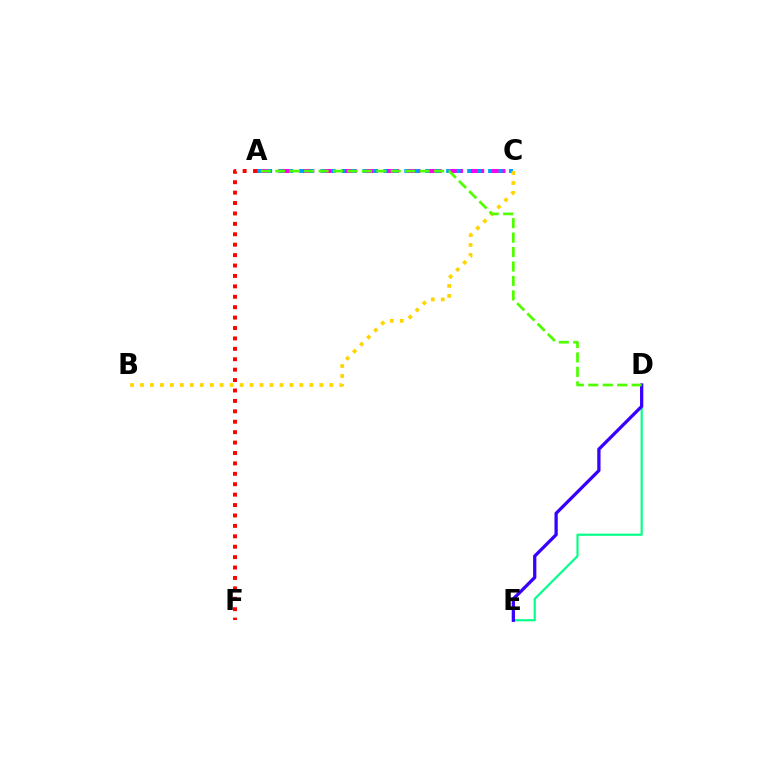{('A', 'F'): [{'color': '#ff0000', 'line_style': 'dotted', 'thickness': 2.83}], ('A', 'C'): [{'color': '#ff00ed', 'line_style': 'dashed', 'thickness': 2.88}, {'color': '#009eff', 'line_style': 'dotted', 'thickness': 2.85}], ('D', 'E'): [{'color': '#00ff86', 'line_style': 'solid', 'thickness': 1.55}, {'color': '#3700ff', 'line_style': 'solid', 'thickness': 2.35}], ('B', 'C'): [{'color': '#ffd500', 'line_style': 'dotted', 'thickness': 2.71}], ('A', 'D'): [{'color': '#4fff00', 'line_style': 'dashed', 'thickness': 1.96}]}